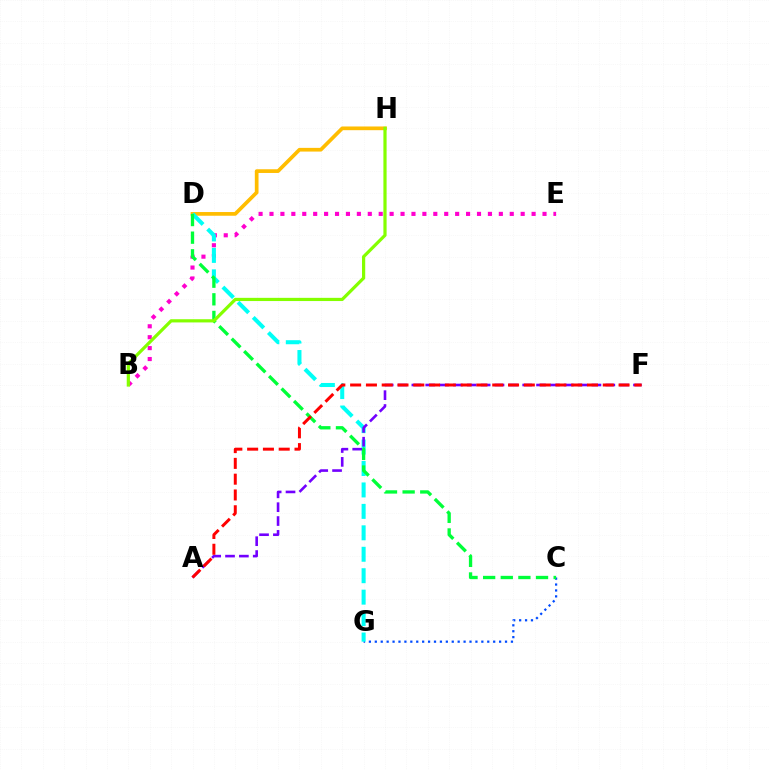{('C', 'G'): [{'color': '#004bff', 'line_style': 'dotted', 'thickness': 1.61}], ('B', 'E'): [{'color': '#ff00cf', 'line_style': 'dotted', 'thickness': 2.97}], ('D', 'H'): [{'color': '#ffbd00', 'line_style': 'solid', 'thickness': 2.67}], ('D', 'G'): [{'color': '#00fff6', 'line_style': 'dashed', 'thickness': 2.91}], ('C', 'D'): [{'color': '#00ff39', 'line_style': 'dashed', 'thickness': 2.39}], ('A', 'F'): [{'color': '#7200ff', 'line_style': 'dashed', 'thickness': 1.88}, {'color': '#ff0000', 'line_style': 'dashed', 'thickness': 2.15}], ('B', 'H'): [{'color': '#84ff00', 'line_style': 'solid', 'thickness': 2.31}]}